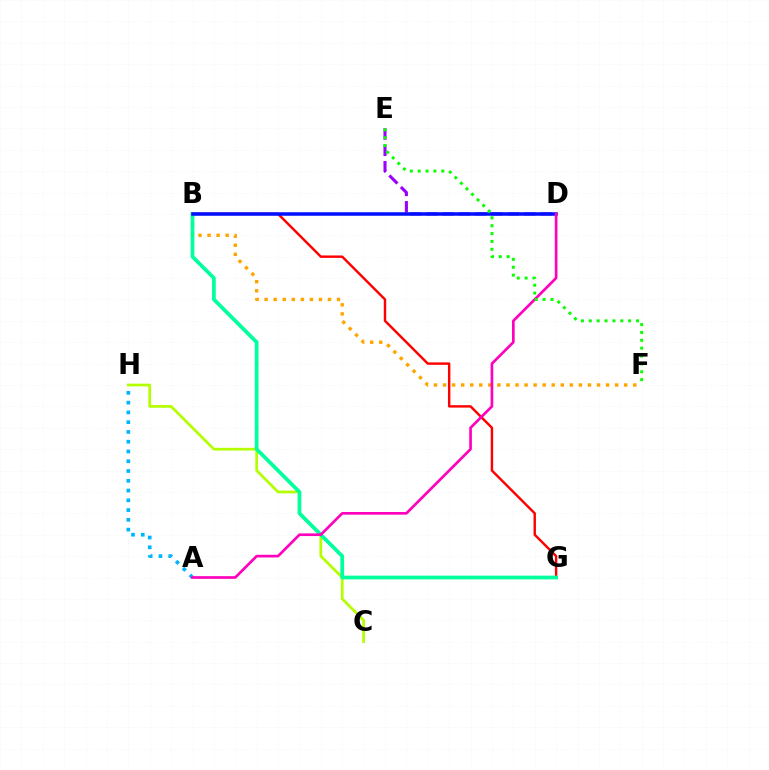{('C', 'H'): [{'color': '#b3ff00', 'line_style': 'solid', 'thickness': 1.96}], ('B', 'F'): [{'color': '#ffa500', 'line_style': 'dotted', 'thickness': 2.46}], ('B', 'G'): [{'color': '#ff0000', 'line_style': 'solid', 'thickness': 1.75}, {'color': '#00ff9d', 'line_style': 'solid', 'thickness': 2.68}], ('A', 'H'): [{'color': '#00b5ff', 'line_style': 'dotted', 'thickness': 2.65}], ('D', 'E'): [{'color': '#9b00ff', 'line_style': 'dashed', 'thickness': 2.22}], ('B', 'D'): [{'color': '#0010ff', 'line_style': 'solid', 'thickness': 2.53}], ('A', 'D'): [{'color': '#ff00bd', 'line_style': 'solid', 'thickness': 1.92}], ('E', 'F'): [{'color': '#08ff00', 'line_style': 'dotted', 'thickness': 2.14}]}